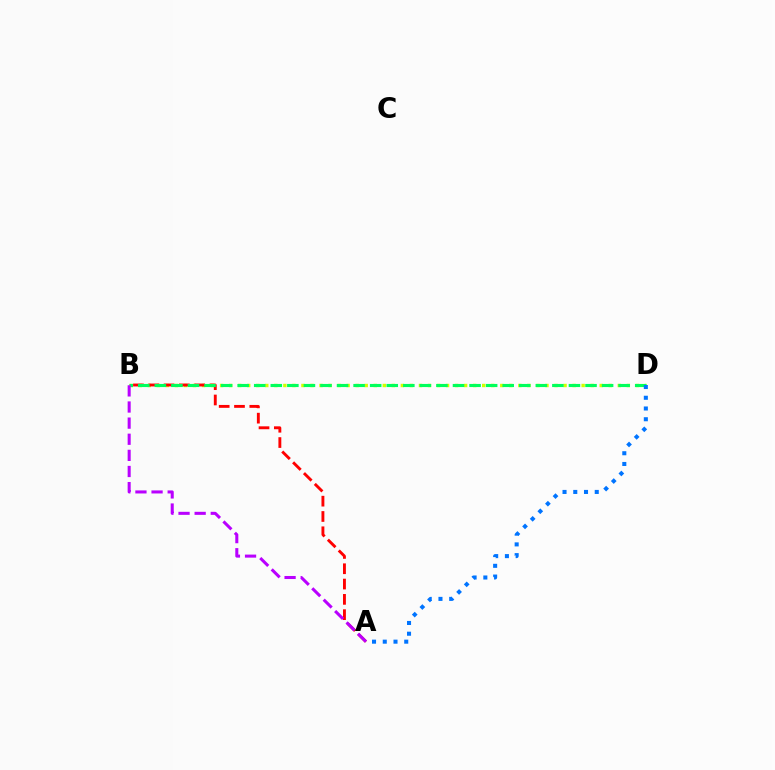{('B', 'D'): [{'color': '#d1ff00', 'line_style': 'dotted', 'thickness': 2.46}, {'color': '#00ff5c', 'line_style': 'dashed', 'thickness': 2.25}], ('A', 'B'): [{'color': '#ff0000', 'line_style': 'dashed', 'thickness': 2.08}, {'color': '#b900ff', 'line_style': 'dashed', 'thickness': 2.19}], ('A', 'D'): [{'color': '#0074ff', 'line_style': 'dotted', 'thickness': 2.92}]}